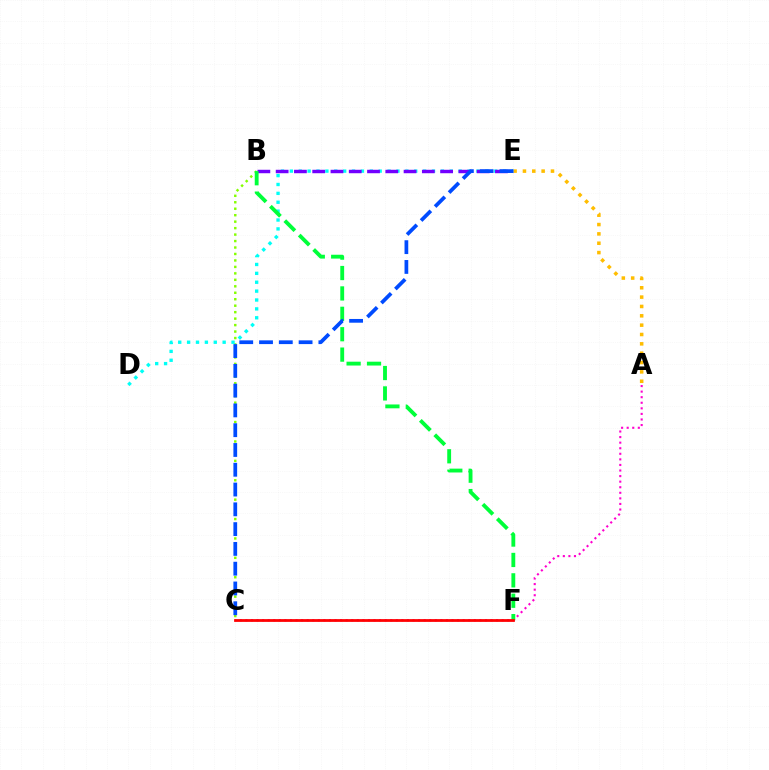{('B', 'C'): [{'color': '#84ff00', 'line_style': 'dotted', 'thickness': 1.76}], ('A', 'E'): [{'color': '#ffbd00', 'line_style': 'dotted', 'thickness': 2.54}], ('D', 'E'): [{'color': '#00fff6', 'line_style': 'dotted', 'thickness': 2.41}], ('A', 'C'): [{'color': '#ff00cf', 'line_style': 'dotted', 'thickness': 1.51}], ('B', 'E'): [{'color': '#7200ff', 'line_style': 'dashed', 'thickness': 2.48}], ('B', 'F'): [{'color': '#00ff39', 'line_style': 'dashed', 'thickness': 2.77}], ('C', 'F'): [{'color': '#ff0000', 'line_style': 'solid', 'thickness': 1.99}], ('C', 'E'): [{'color': '#004bff', 'line_style': 'dashed', 'thickness': 2.69}]}